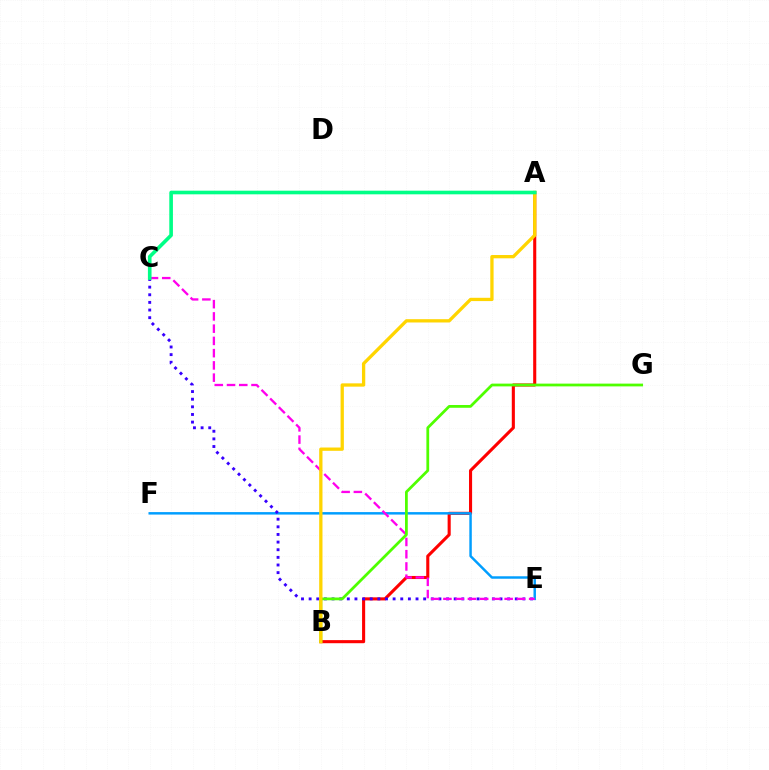{('A', 'B'): [{'color': '#ff0000', 'line_style': 'solid', 'thickness': 2.22}, {'color': '#ffd500', 'line_style': 'solid', 'thickness': 2.37}], ('E', 'F'): [{'color': '#009eff', 'line_style': 'solid', 'thickness': 1.77}], ('C', 'E'): [{'color': '#3700ff', 'line_style': 'dotted', 'thickness': 2.07}, {'color': '#ff00ed', 'line_style': 'dashed', 'thickness': 1.66}], ('B', 'G'): [{'color': '#4fff00', 'line_style': 'solid', 'thickness': 1.99}], ('A', 'C'): [{'color': '#00ff86', 'line_style': 'solid', 'thickness': 2.62}]}